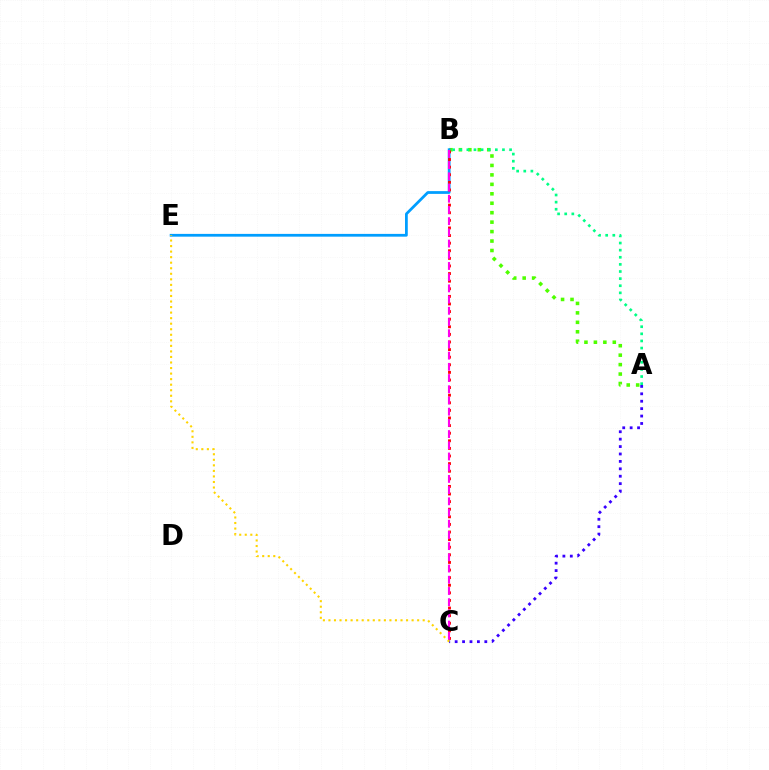{('A', 'B'): [{'color': '#4fff00', 'line_style': 'dotted', 'thickness': 2.57}, {'color': '#00ff86', 'line_style': 'dotted', 'thickness': 1.93}], ('B', 'E'): [{'color': '#009eff', 'line_style': 'solid', 'thickness': 1.99}], ('A', 'C'): [{'color': '#3700ff', 'line_style': 'dotted', 'thickness': 2.01}], ('B', 'C'): [{'color': '#ff0000', 'line_style': 'dotted', 'thickness': 2.07}, {'color': '#ff00ed', 'line_style': 'dashed', 'thickness': 1.52}], ('C', 'E'): [{'color': '#ffd500', 'line_style': 'dotted', 'thickness': 1.51}]}